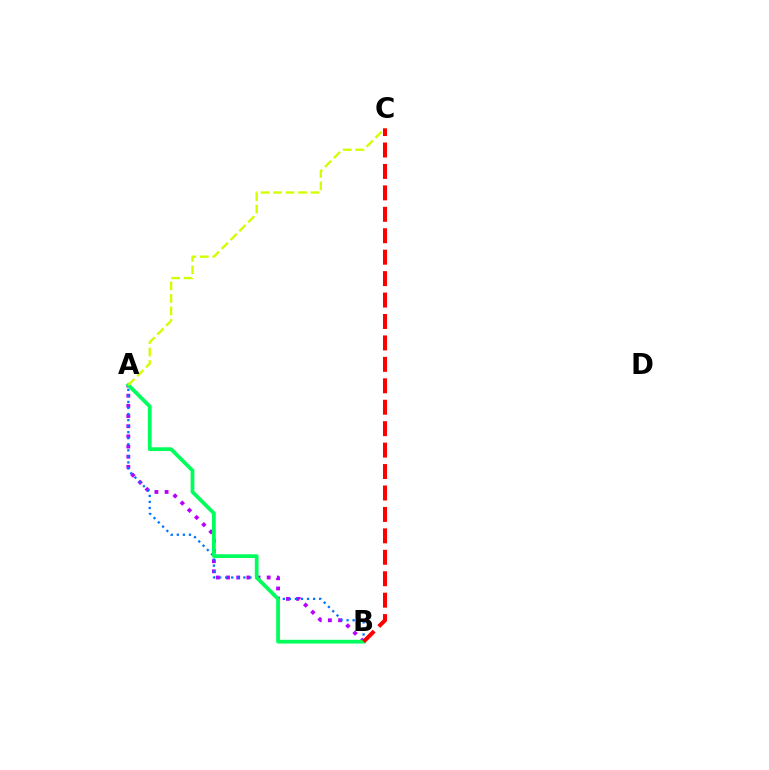{('A', 'B'): [{'color': '#b900ff', 'line_style': 'dotted', 'thickness': 2.76}, {'color': '#0074ff', 'line_style': 'dotted', 'thickness': 1.64}, {'color': '#00ff5c', 'line_style': 'solid', 'thickness': 2.7}], ('A', 'C'): [{'color': '#d1ff00', 'line_style': 'dashed', 'thickness': 1.7}], ('B', 'C'): [{'color': '#ff0000', 'line_style': 'dashed', 'thickness': 2.91}]}